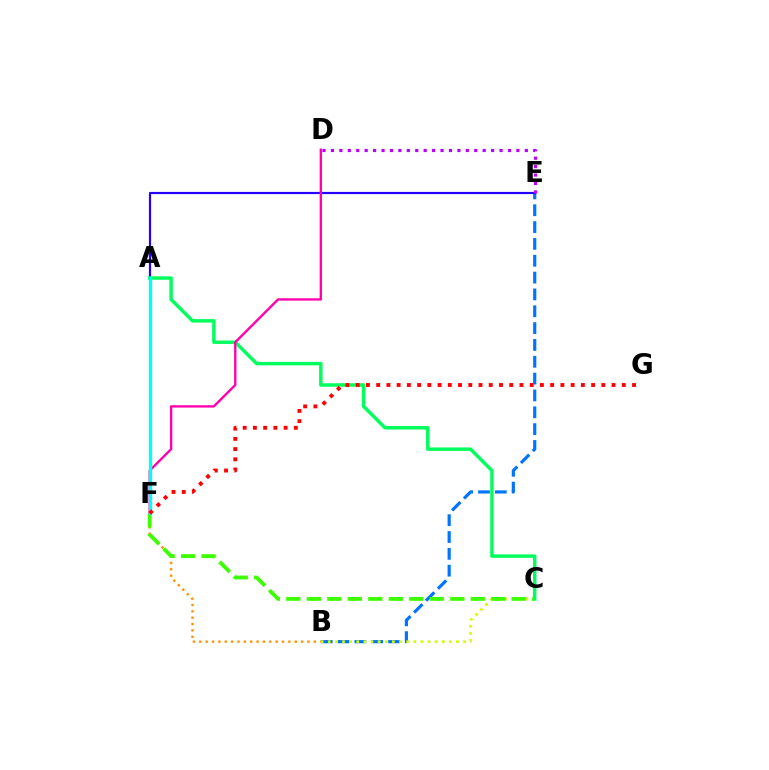{('B', 'E'): [{'color': '#0074ff', 'line_style': 'dashed', 'thickness': 2.29}], ('B', 'F'): [{'color': '#ff9400', 'line_style': 'dotted', 'thickness': 1.73}], ('B', 'C'): [{'color': '#d1ff00', 'line_style': 'dotted', 'thickness': 1.93}], ('A', 'E'): [{'color': '#2500ff', 'line_style': 'solid', 'thickness': 1.58}], ('C', 'F'): [{'color': '#3dff00', 'line_style': 'dashed', 'thickness': 2.78}], ('A', 'C'): [{'color': '#00ff5c', 'line_style': 'solid', 'thickness': 2.48}], ('D', 'F'): [{'color': '#ff00ac', 'line_style': 'solid', 'thickness': 1.7}], ('A', 'F'): [{'color': '#00fff6', 'line_style': 'solid', 'thickness': 2.42}], ('D', 'E'): [{'color': '#b900ff', 'line_style': 'dotted', 'thickness': 2.29}], ('F', 'G'): [{'color': '#ff0000', 'line_style': 'dotted', 'thickness': 2.78}]}